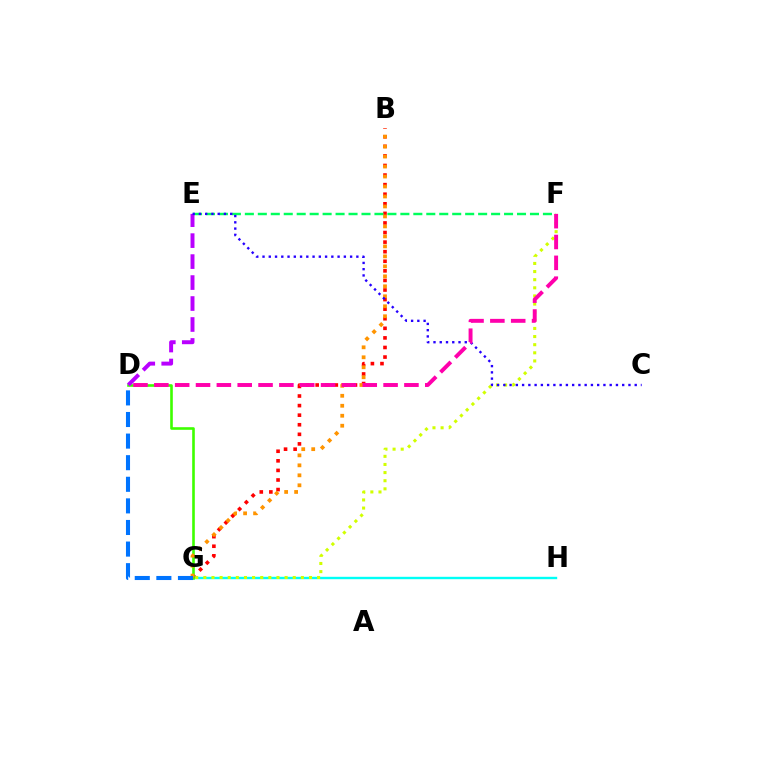{('G', 'H'): [{'color': '#00fff6', 'line_style': 'solid', 'thickness': 1.72}], ('B', 'G'): [{'color': '#ff0000', 'line_style': 'dotted', 'thickness': 2.6}, {'color': '#ff9400', 'line_style': 'dotted', 'thickness': 2.71}], ('F', 'G'): [{'color': '#d1ff00', 'line_style': 'dotted', 'thickness': 2.21}], ('D', 'G'): [{'color': '#3dff00', 'line_style': 'solid', 'thickness': 1.88}, {'color': '#0074ff', 'line_style': 'dashed', 'thickness': 2.93}], ('E', 'F'): [{'color': '#00ff5c', 'line_style': 'dashed', 'thickness': 1.76}], ('D', 'E'): [{'color': '#b900ff', 'line_style': 'dashed', 'thickness': 2.85}], ('C', 'E'): [{'color': '#2500ff', 'line_style': 'dotted', 'thickness': 1.7}], ('D', 'F'): [{'color': '#ff00ac', 'line_style': 'dashed', 'thickness': 2.83}]}